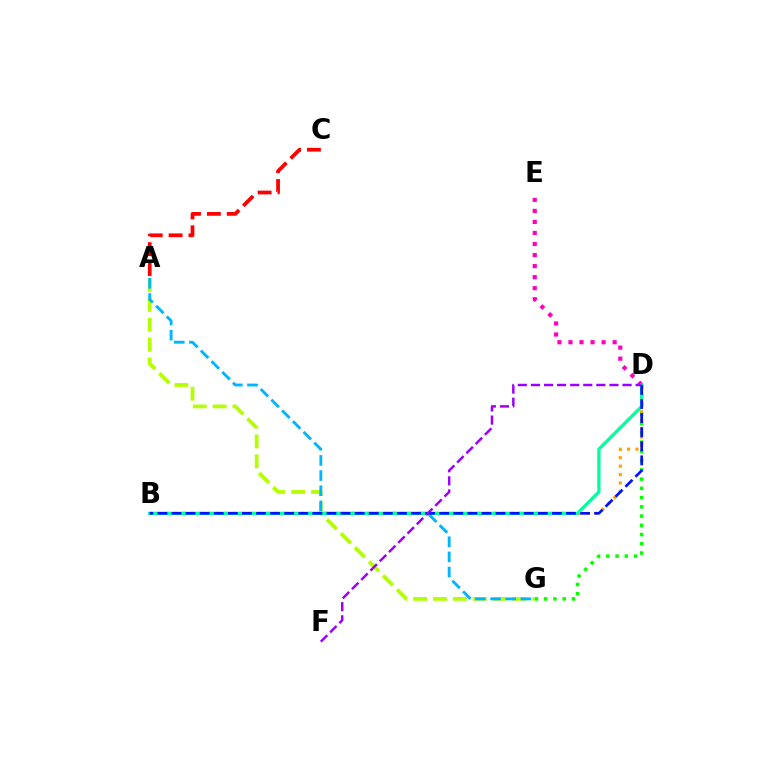{('B', 'D'): [{'color': '#ffa500', 'line_style': 'dotted', 'thickness': 2.29}, {'color': '#00ff9d', 'line_style': 'solid', 'thickness': 2.34}, {'color': '#0010ff', 'line_style': 'dashed', 'thickness': 1.91}], ('A', 'G'): [{'color': '#b3ff00', 'line_style': 'dashed', 'thickness': 2.7}, {'color': '#00b5ff', 'line_style': 'dashed', 'thickness': 2.06}], ('D', 'G'): [{'color': '#08ff00', 'line_style': 'dotted', 'thickness': 2.51}], ('D', 'E'): [{'color': '#ff00bd', 'line_style': 'dotted', 'thickness': 3.0}], ('A', 'C'): [{'color': '#ff0000', 'line_style': 'dashed', 'thickness': 2.7}], ('D', 'F'): [{'color': '#9b00ff', 'line_style': 'dashed', 'thickness': 1.78}]}